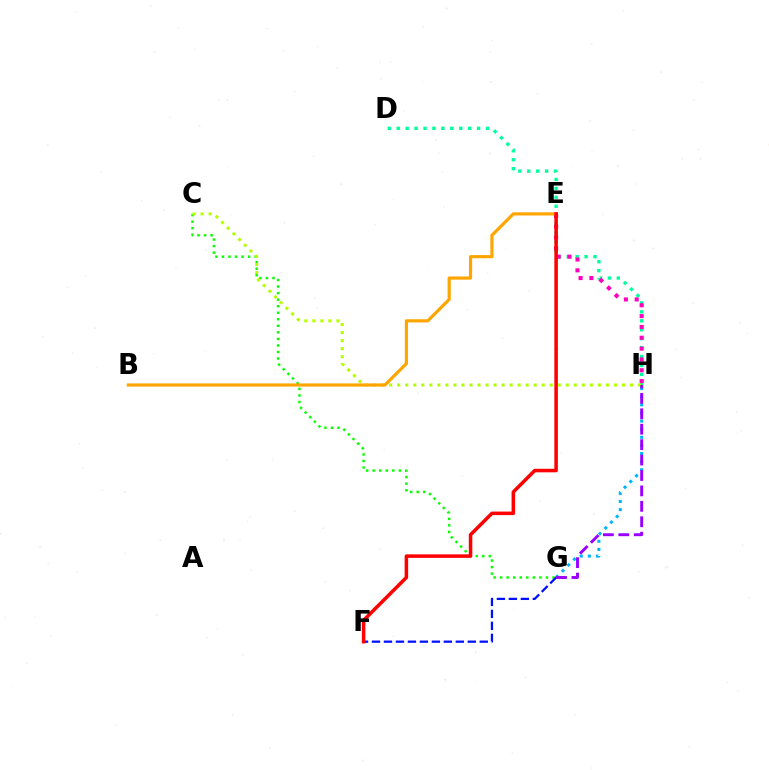{('D', 'H'): [{'color': '#00ff9d', 'line_style': 'dotted', 'thickness': 2.43}], ('G', 'H'): [{'color': '#00b5ff', 'line_style': 'dotted', 'thickness': 2.2}, {'color': '#9b00ff', 'line_style': 'dashed', 'thickness': 2.1}], ('C', 'G'): [{'color': '#08ff00', 'line_style': 'dotted', 'thickness': 1.78}], ('F', 'G'): [{'color': '#0010ff', 'line_style': 'dashed', 'thickness': 1.63}], ('E', 'H'): [{'color': '#ff00bd', 'line_style': 'dotted', 'thickness': 2.94}], ('C', 'H'): [{'color': '#b3ff00', 'line_style': 'dotted', 'thickness': 2.18}], ('B', 'E'): [{'color': '#ffa500', 'line_style': 'solid', 'thickness': 2.29}], ('E', 'F'): [{'color': '#ff0000', 'line_style': 'solid', 'thickness': 2.54}]}